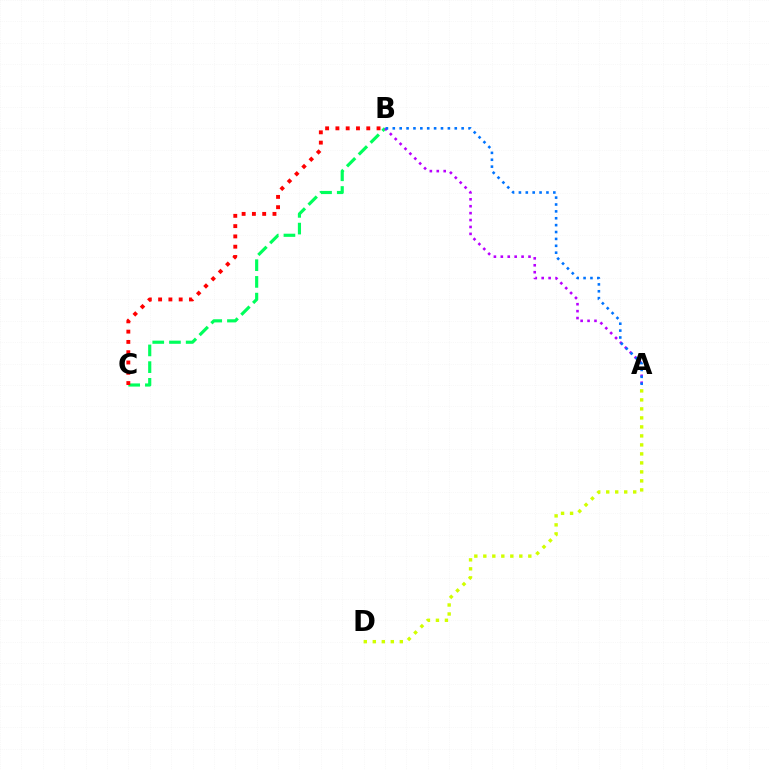{('B', 'C'): [{'color': '#00ff5c', 'line_style': 'dashed', 'thickness': 2.27}, {'color': '#ff0000', 'line_style': 'dotted', 'thickness': 2.79}], ('A', 'B'): [{'color': '#b900ff', 'line_style': 'dotted', 'thickness': 1.88}, {'color': '#0074ff', 'line_style': 'dotted', 'thickness': 1.87}], ('A', 'D'): [{'color': '#d1ff00', 'line_style': 'dotted', 'thickness': 2.45}]}